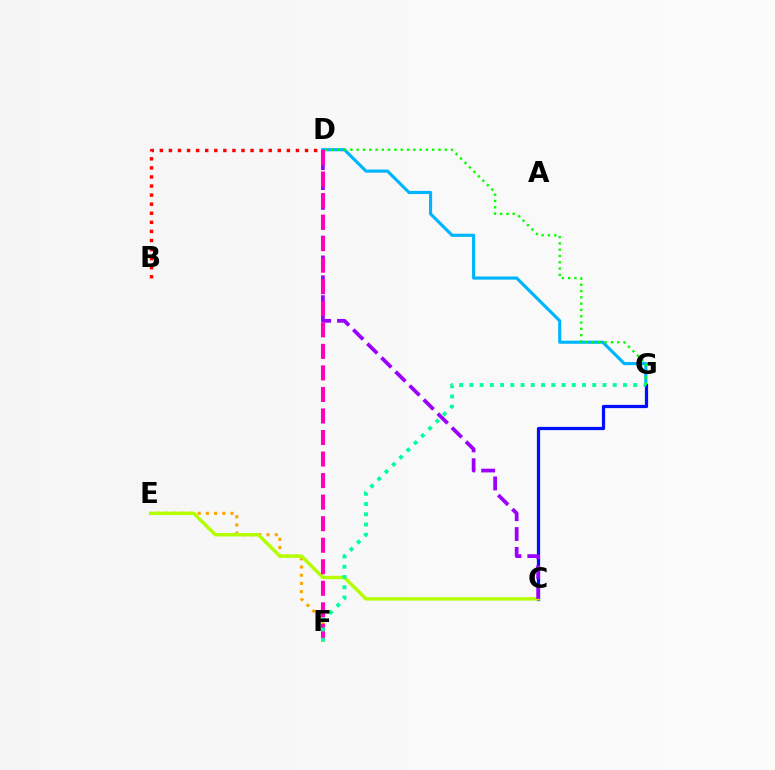{('B', 'D'): [{'color': '#ff0000', 'line_style': 'dotted', 'thickness': 2.47}], ('D', 'G'): [{'color': '#00b5ff', 'line_style': 'solid', 'thickness': 2.26}, {'color': '#08ff00', 'line_style': 'dotted', 'thickness': 1.71}], ('E', 'F'): [{'color': '#ffa500', 'line_style': 'dotted', 'thickness': 2.23}], ('C', 'G'): [{'color': '#0010ff', 'line_style': 'solid', 'thickness': 2.33}], ('C', 'E'): [{'color': '#b3ff00', 'line_style': 'solid', 'thickness': 2.46}], ('C', 'D'): [{'color': '#9b00ff', 'line_style': 'dashed', 'thickness': 2.7}], ('D', 'F'): [{'color': '#ff00bd', 'line_style': 'dashed', 'thickness': 2.93}], ('F', 'G'): [{'color': '#00ff9d', 'line_style': 'dotted', 'thickness': 2.78}]}